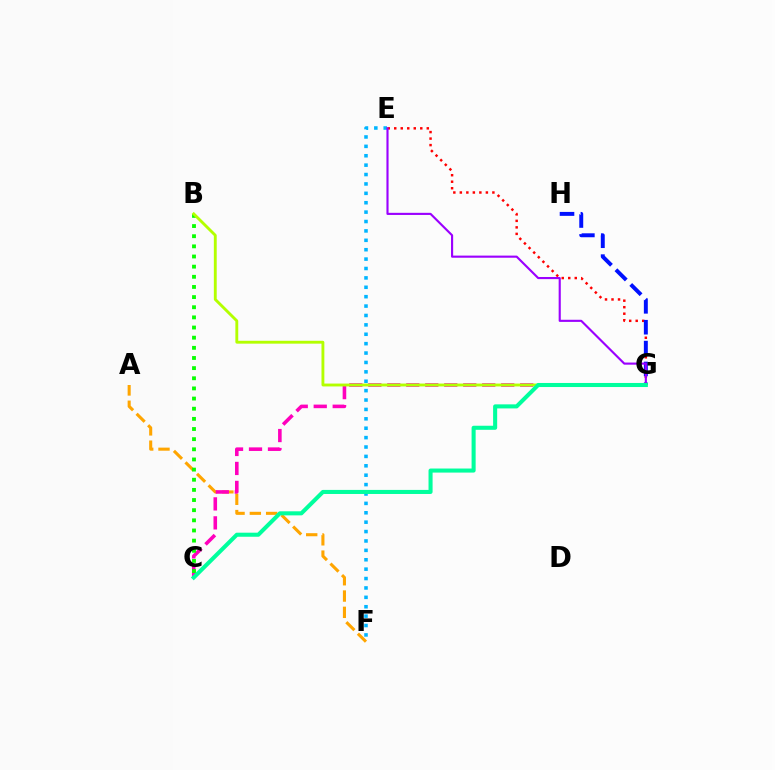{('A', 'F'): [{'color': '#ffa500', 'line_style': 'dashed', 'thickness': 2.21}], ('C', 'G'): [{'color': '#ff00bd', 'line_style': 'dashed', 'thickness': 2.58}, {'color': '#00ff9d', 'line_style': 'solid', 'thickness': 2.92}], ('E', 'G'): [{'color': '#ff0000', 'line_style': 'dotted', 'thickness': 1.77}, {'color': '#9b00ff', 'line_style': 'solid', 'thickness': 1.53}], ('G', 'H'): [{'color': '#0010ff', 'line_style': 'dashed', 'thickness': 2.84}], ('E', 'F'): [{'color': '#00b5ff', 'line_style': 'dotted', 'thickness': 2.55}], ('B', 'C'): [{'color': '#08ff00', 'line_style': 'dotted', 'thickness': 2.76}], ('B', 'G'): [{'color': '#b3ff00', 'line_style': 'solid', 'thickness': 2.06}]}